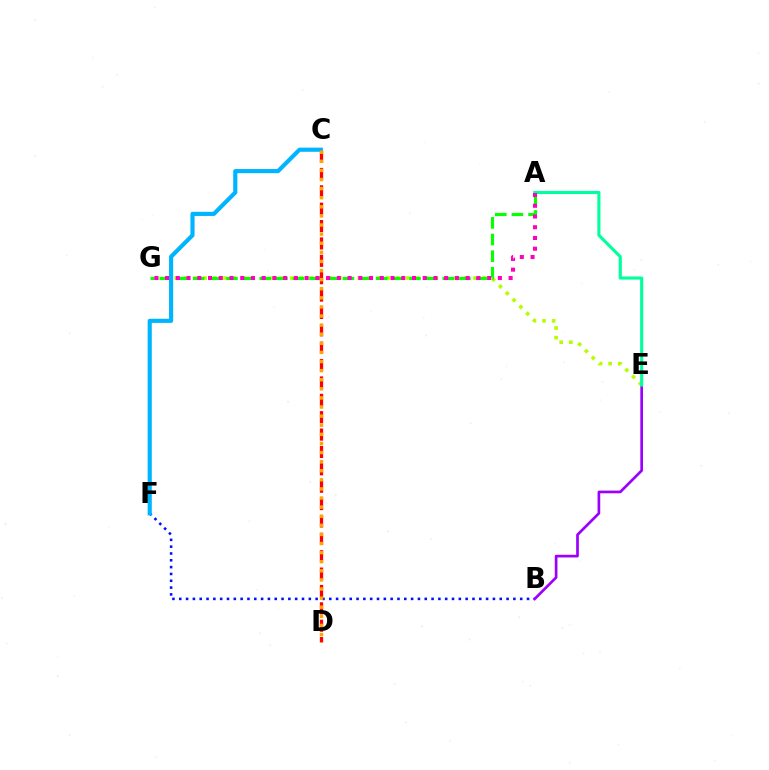{('B', 'F'): [{'color': '#0010ff', 'line_style': 'dotted', 'thickness': 1.85}], ('B', 'E'): [{'color': '#9b00ff', 'line_style': 'solid', 'thickness': 1.93}], ('E', 'G'): [{'color': '#b3ff00', 'line_style': 'dotted', 'thickness': 2.62}], ('A', 'E'): [{'color': '#00ff9d', 'line_style': 'solid', 'thickness': 2.23}], ('A', 'G'): [{'color': '#08ff00', 'line_style': 'dashed', 'thickness': 2.26}, {'color': '#ff00bd', 'line_style': 'dotted', 'thickness': 2.92}], ('C', 'D'): [{'color': '#ff0000', 'line_style': 'dashed', 'thickness': 2.36}, {'color': '#ffa500', 'line_style': 'dotted', 'thickness': 2.47}], ('C', 'F'): [{'color': '#00b5ff', 'line_style': 'solid', 'thickness': 2.99}]}